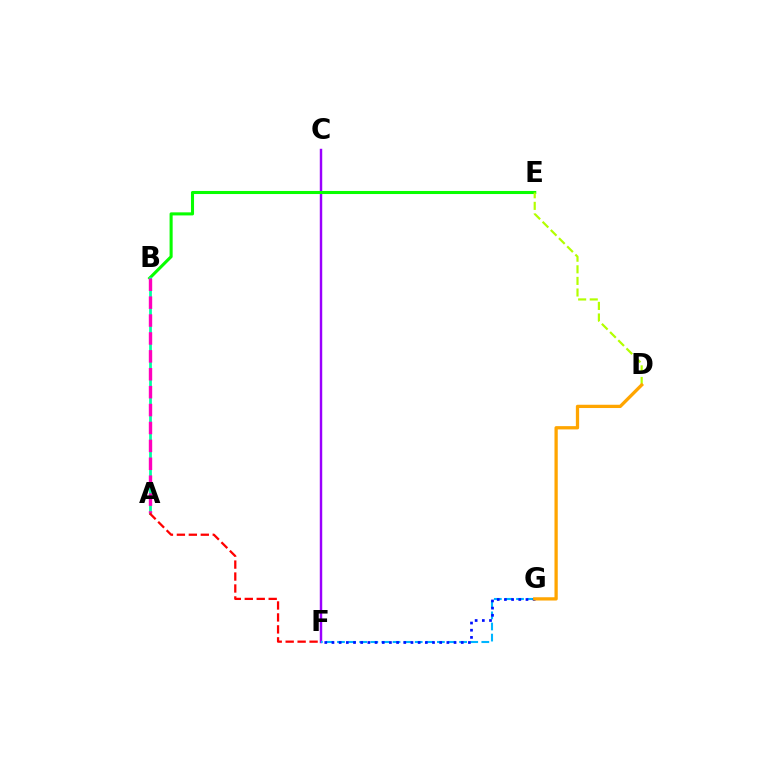{('C', 'F'): [{'color': '#9b00ff', 'line_style': 'solid', 'thickness': 1.76}], ('B', 'E'): [{'color': '#08ff00', 'line_style': 'solid', 'thickness': 2.21}], ('D', 'E'): [{'color': '#b3ff00', 'line_style': 'dashed', 'thickness': 1.58}], ('A', 'B'): [{'color': '#00ff9d', 'line_style': 'solid', 'thickness': 1.97}, {'color': '#ff00bd', 'line_style': 'dashed', 'thickness': 2.43}], ('F', 'G'): [{'color': '#00b5ff', 'line_style': 'dashed', 'thickness': 1.51}, {'color': '#0010ff', 'line_style': 'dotted', 'thickness': 1.95}], ('A', 'F'): [{'color': '#ff0000', 'line_style': 'dashed', 'thickness': 1.62}], ('D', 'G'): [{'color': '#ffa500', 'line_style': 'solid', 'thickness': 2.36}]}